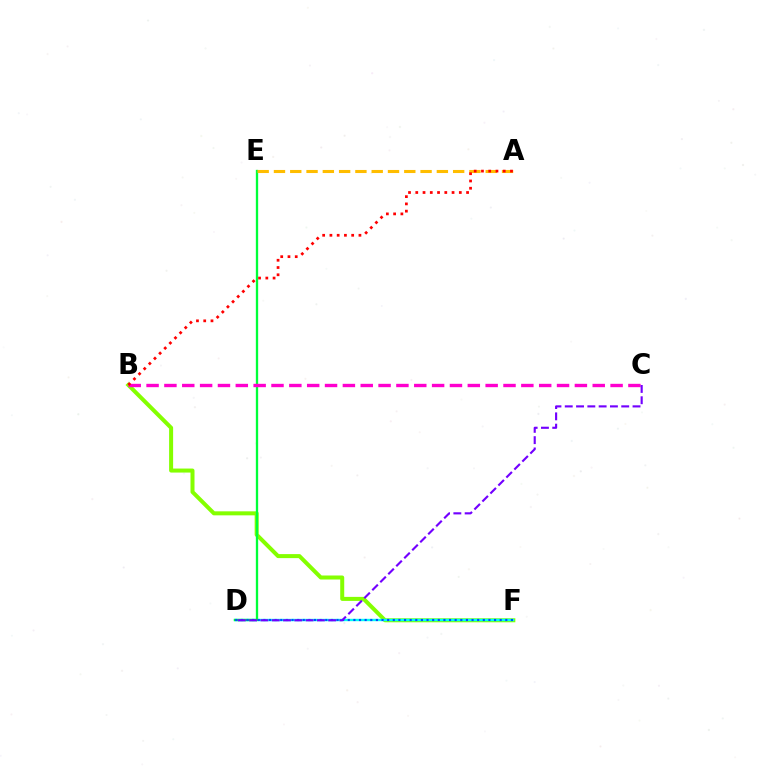{('B', 'F'): [{'color': '#84ff00', 'line_style': 'solid', 'thickness': 2.89}], ('D', 'F'): [{'color': '#00fff6', 'line_style': 'solid', 'thickness': 1.7}, {'color': '#004bff', 'line_style': 'dotted', 'thickness': 1.53}], ('D', 'E'): [{'color': '#00ff39', 'line_style': 'solid', 'thickness': 1.67}], ('B', 'C'): [{'color': '#ff00cf', 'line_style': 'dashed', 'thickness': 2.42}], ('A', 'E'): [{'color': '#ffbd00', 'line_style': 'dashed', 'thickness': 2.21}], ('A', 'B'): [{'color': '#ff0000', 'line_style': 'dotted', 'thickness': 1.97}], ('C', 'D'): [{'color': '#7200ff', 'line_style': 'dashed', 'thickness': 1.53}]}